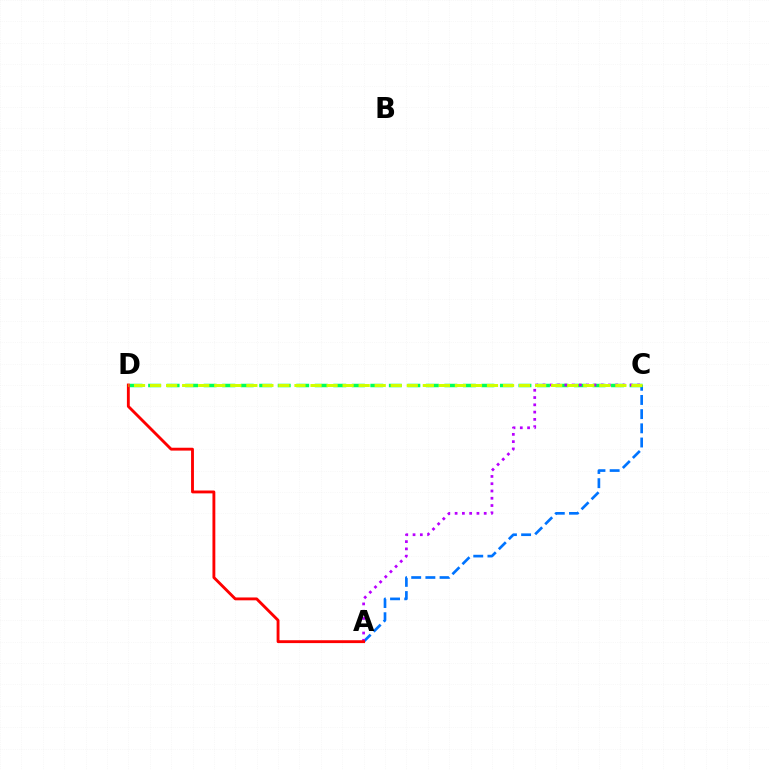{('A', 'C'): [{'color': '#0074ff', 'line_style': 'dashed', 'thickness': 1.93}, {'color': '#b900ff', 'line_style': 'dotted', 'thickness': 1.98}], ('C', 'D'): [{'color': '#00ff5c', 'line_style': 'dashed', 'thickness': 2.52}, {'color': '#d1ff00', 'line_style': 'dashed', 'thickness': 2.18}], ('A', 'D'): [{'color': '#ff0000', 'line_style': 'solid', 'thickness': 2.06}]}